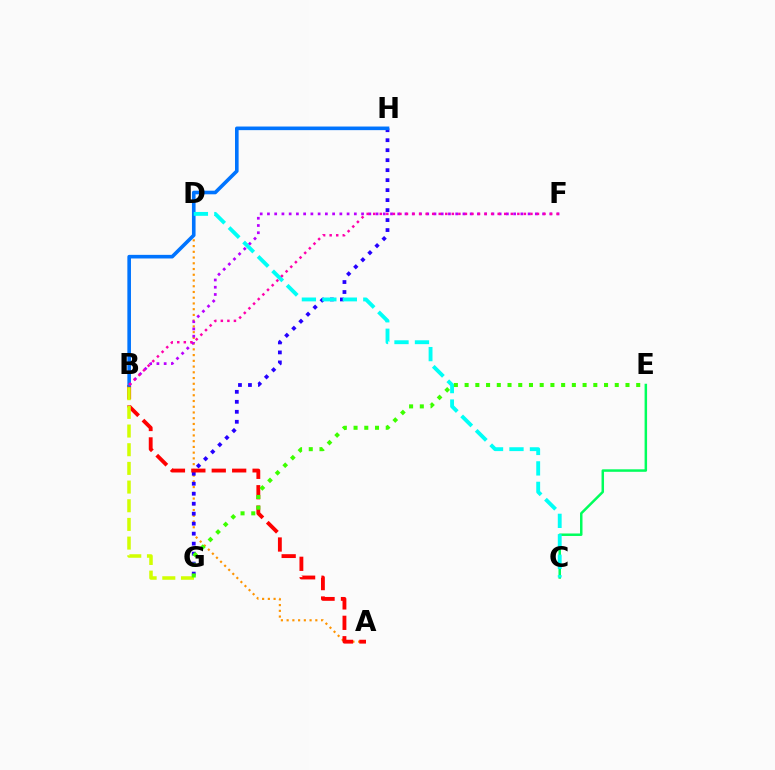{('A', 'D'): [{'color': '#ff9400', 'line_style': 'dotted', 'thickness': 1.56}], ('G', 'H'): [{'color': '#2500ff', 'line_style': 'dotted', 'thickness': 2.71}], ('A', 'B'): [{'color': '#ff0000', 'line_style': 'dashed', 'thickness': 2.77}], ('B', 'G'): [{'color': '#d1ff00', 'line_style': 'dashed', 'thickness': 2.54}], ('B', 'H'): [{'color': '#0074ff', 'line_style': 'solid', 'thickness': 2.6}], ('C', 'E'): [{'color': '#00ff5c', 'line_style': 'solid', 'thickness': 1.79}], ('B', 'F'): [{'color': '#b900ff', 'line_style': 'dotted', 'thickness': 1.97}, {'color': '#ff00ac', 'line_style': 'dotted', 'thickness': 1.78}], ('C', 'D'): [{'color': '#00fff6', 'line_style': 'dashed', 'thickness': 2.78}], ('E', 'G'): [{'color': '#3dff00', 'line_style': 'dotted', 'thickness': 2.91}]}